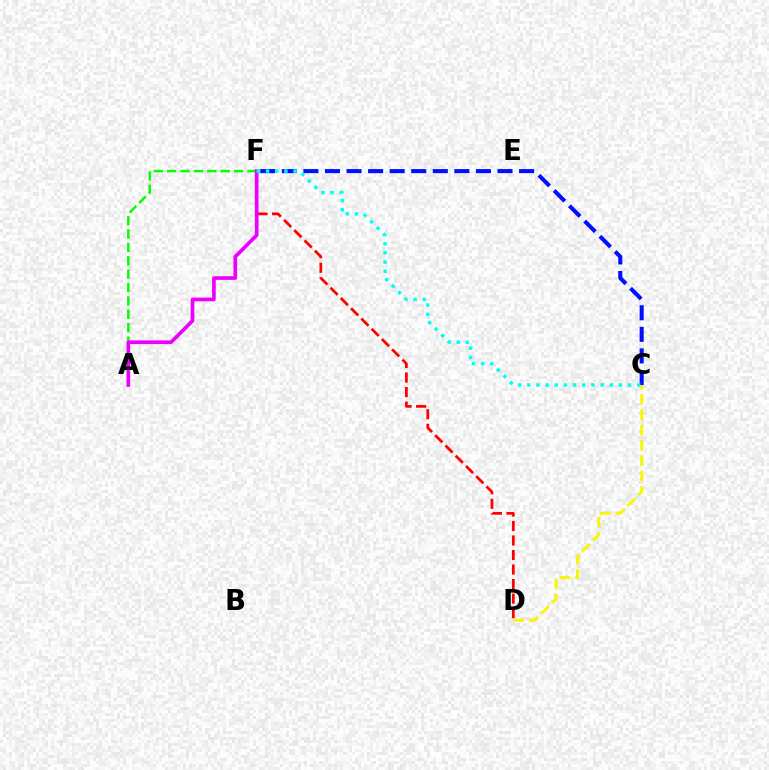{('C', 'F'): [{'color': '#0010ff', 'line_style': 'dashed', 'thickness': 2.93}, {'color': '#00fff6', 'line_style': 'dotted', 'thickness': 2.49}], ('A', 'F'): [{'color': '#08ff00', 'line_style': 'dashed', 'thickness': 1.82}, {'color': '#ee00ff', 'line_style': 'solid', 'thickness': 2.65}], ('C', 'D'): [{'color': '#fcf500', 'line_style': 'dashed', 'thickness': 2.08}], ('D', 'F'): [{'color': '#ff0000', 'line_style': 'dashed', 'thickness': 1.97}]}